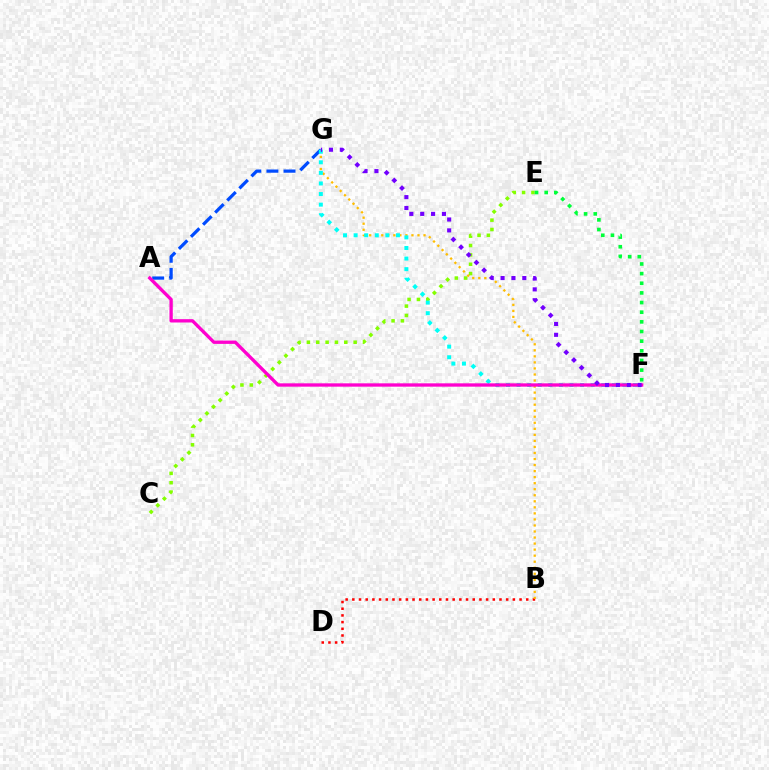{('B', 'D'): [{'color': '#ff0000', 'line_style': 'dotted', 'thickness': 1.82}], ('C', 'E'): [{'color': '#84ff00', 'line_style': 'dotted', 'thickness': 2.54}], ('B', 'G'): [{'color': '#ffbd00', 'line_style': 'dotted', 'thickness': 1.64}], ('A', 'G'): [{'color': '#004bff', 'line_style': 'dashed', 'thickness': 2.32}], ('F', 'G'): [{'color': '#00fff6', 'line_style': 'dotted', 'thickness': 2.87}, {'color': '#7200ff', 'line_style': 'dotted', 'thickness': 2.95}], ('A', 'F'): [{'color': '#ff00cf', 'line_style': 'solid', 'thickness': 2.39}], ('E', 'F'): [{'color': '#00ff39', 'line_style': 'dotted', 'thickness': 2.62}]}